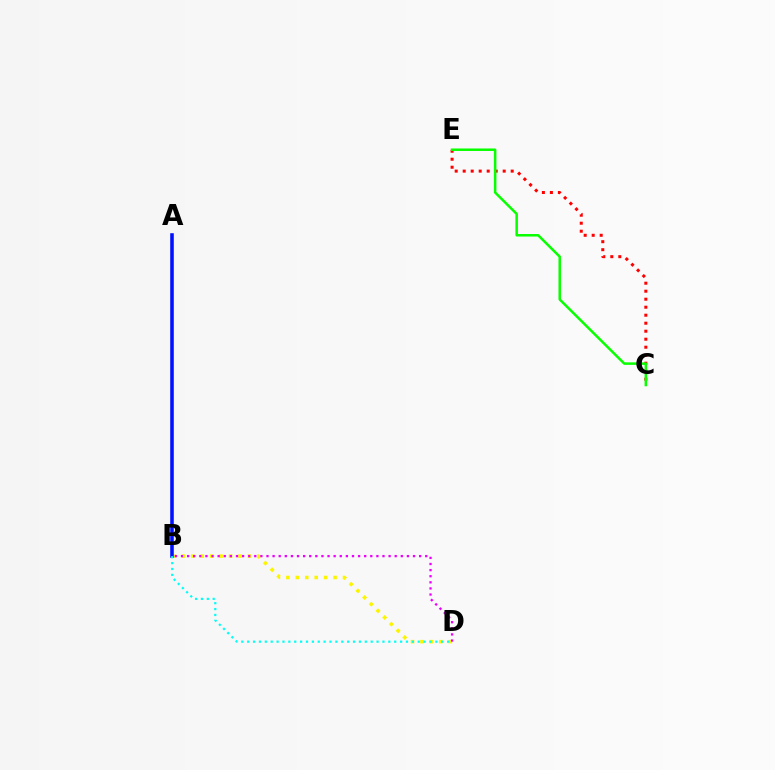{('B', 'D'): [{'color': '#fcf500', 'line_style': 'dotted', 'thickness': 2.57}, {'color': '#ee00ff', 'line_style': 'dotted', 'thickness': 1.66}, {'color': '#00fff6', 'line_style': 'dotted', 'thickness': 1.6}], ('A', 'B'): [{'color': '#0010ff', 'line_style': 'solid', 'thickness': 2.57}], ('C', 'E'): [{'color': '#ff0000', 'line_style': 'dotted', 'thickness': 2.17}, {'color': '#08ff00', 'line_style': 'solid', 'thickness': 1.81}]}